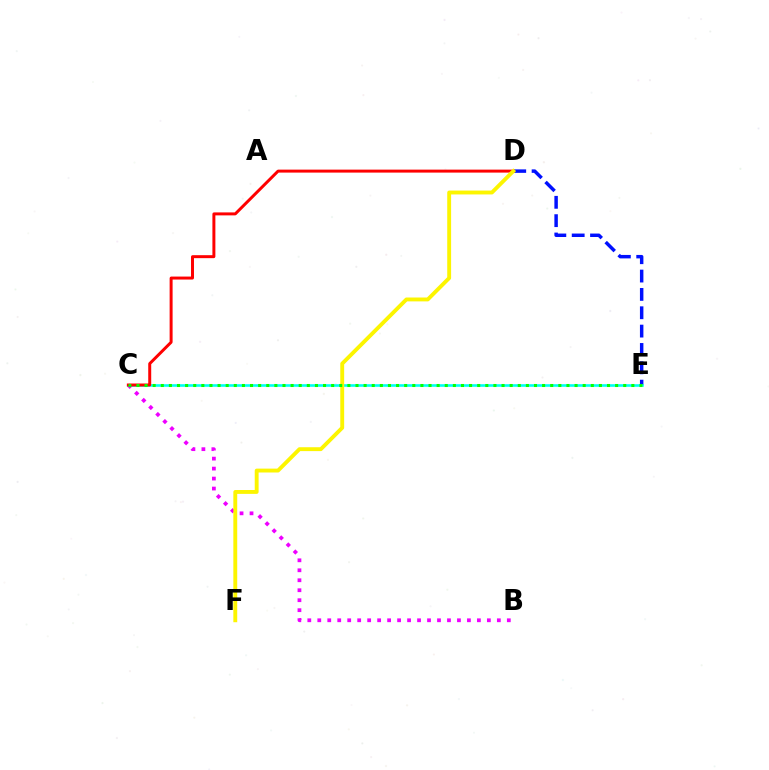{('D', 'E'): [{'color': '#0010ff', 'line_style': 'dashed', 'thickness': 2.49}], ('B', 'C'): [{'color': '#ee00ff', 'line_style': 'dotted', 'thickness': 2.71}], ('C', 'E'): [{'color': '#00fff6', 'line_style': 'solid', 'thickness': 1.88}, {'color': '#08ff00', 'line_style': 'dotted', 'thickness': 2.2}], ('C', 'D'): [{'color': '#ff0000', 'line_style': 'solid', 'thickness': 2.14}], ('D', 'F'): [{'color': '#fcf500', 'line_style': 'solid', 'thickness': 2.79}]}